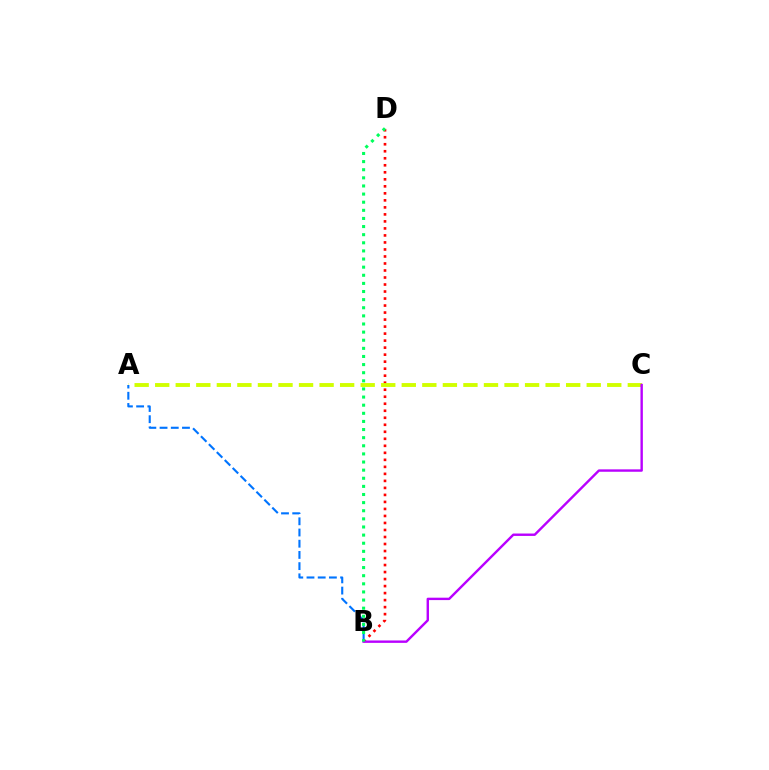{('B', 'D'): [{'color': '#ff0000', 'line_style': 'dotted', 'thickness': 1.91}, {'color': '#00ff5c', 'line_style': 'dotted', 'thickness': 2.21}], ('A', 'C'): [{'color': '#d1ff00', 'line_style': 'dashed', 'thickness': 2.79}], ('A', 'B'): [{'color': '#0074ff', 'line_style': 'dashed', 'thickness': 1.52}], ('B', 'C'): [{'color': '#b900ff', 'line_style': 'solid', 'thickness': 1.73}]}